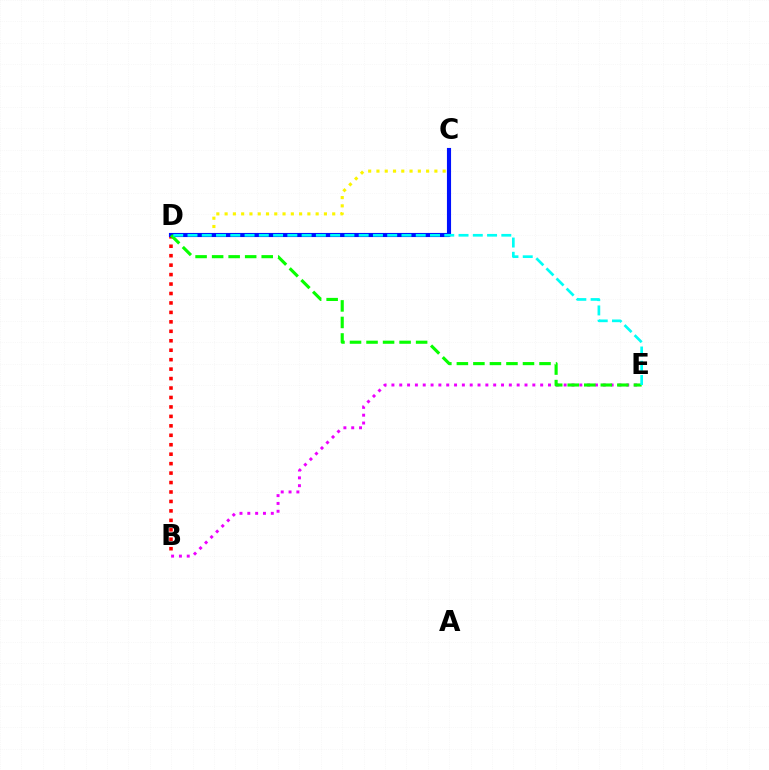{('C', 'D'): [{'color': '#fcf500', 'line_style': 'dotted', 'thickness': 2.25}, {'color': '#0010ff', 'line_style': 'solid', 'thickness': 2.96}], ('B', 'E'): [{'color': '#ee00ff', 'line_style': 'dotted', 'thickness': 2.13}], ('B', 'D'): [{'color': '#ff0000', 'line_style': 'dotted', 'thickness': 2.57}], ('D', 'E'): [{'color': '#08ff00', 'line_style': 'dashed', 'thickness': 2.25}, {'color': '#00fff6', 'line_style': 'dashed', 'thickness': 1.94}]}